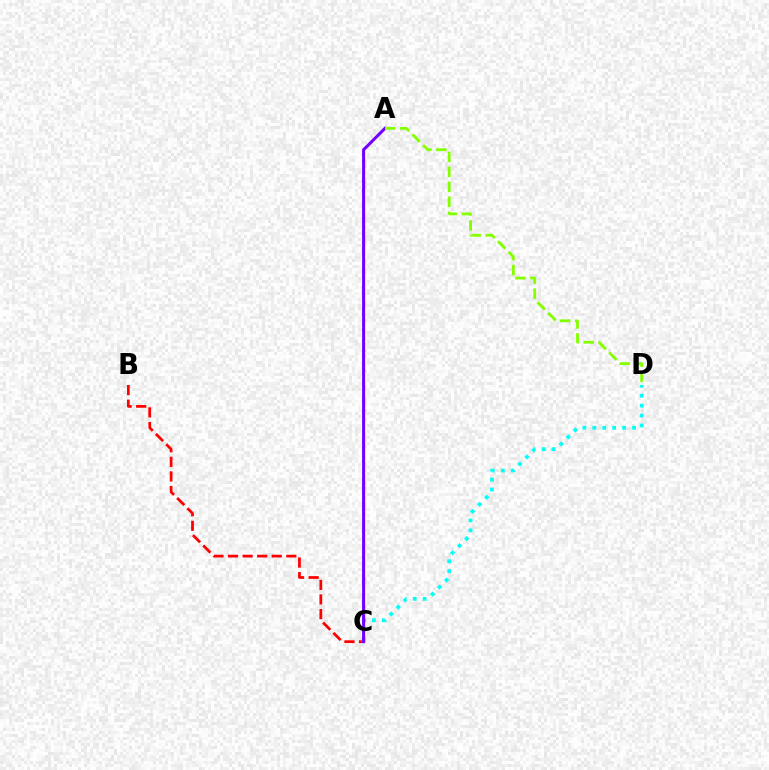{('B', 'C'): [{'color': '#ff0000', 'line_style': 'dashed', 'thickness': 1.98}], ('C', 'D'): [{'color': '#00fff6', 'line_style': 'dotted', 'thickness': 2.7}], ('A', 'C'): [{'color': '#7200ff', 'line_style': 'solid', 'thickness': 2.2}], ('A', 'D'): [{'color': '#84ff00', 'line_style': 'dashed', 'thickness': 2.04}]}